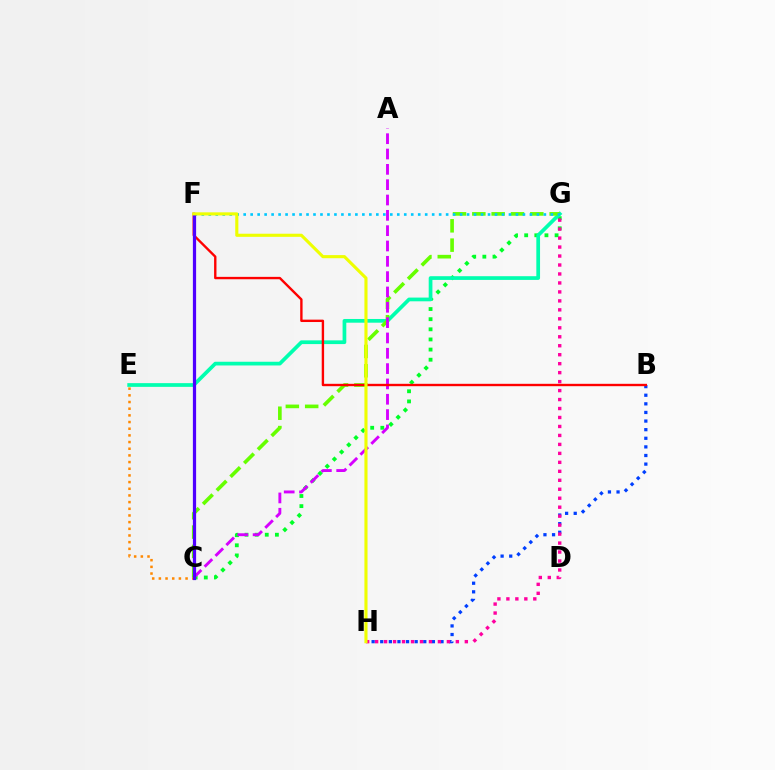{('C', 'G'): [{'color': '#00ff27', 'line_style': 'dotted', 'thickness': 2.75}, {'color': '#66ff00', 'line_style': 'dashed', 'thickness': 2.63}], ('E', 'G'): [{'color': '#00ffaf', 'line_style': 'solid', 'thickness': 2.68}], ('B', 'H'): [{'color': '#003fff', 'line_style': 'dotted', 'thickness': 2.34}], ('C', 'E'): [{'color': '#ff8800', 'line_style': 'dotted', 'thickness': 1.81}], ('A', 'C'): [{'color': '#d600ff', 'line_style': 'dashed', 'thickness': 2.08}], ('G', 'H'): [{'color': '#ff00a0', 'line_style': 'dotted', 'thickness': 2.44}], ('B', 'F'): [{'color': '#ff0000', 'line_style': 'solid', 'thickness': 1.71}], ('F', 'G'): [{'color': '#00c7ff', 'line_style': 'dotted', 'thickness': 1.9}], ('C', 'F'): [{'color': '#4f00ff', 'line_style': 'solid', 'thickness': 2.32}], ('F', 'H'): [{'color': '#eeff00', 'line_style': 'solid', 'thickness': 2.24}]}